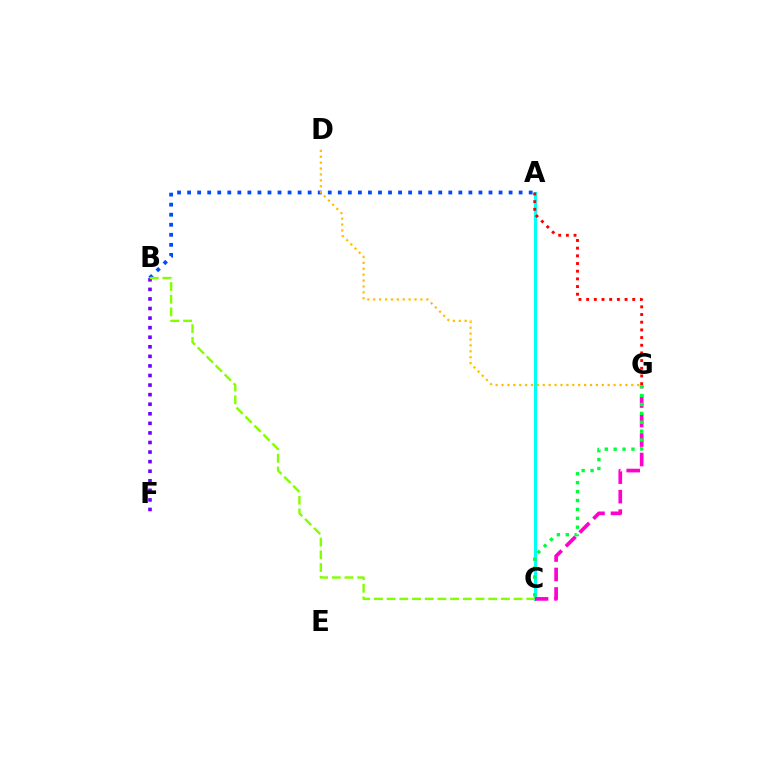{('A', 'C'): [{'color': '#00fff6', 'line_style': 'solid', 'thickness': 2.23}], ('B', 'F'): [{'color': '#7200ff', 'line_style': 'dotted', 'thickness': 2.6}], ('C', 'G'): [{'color': '#ff00cf', 'line_style': 'dashed', 'thickness': 2.65}, {'color': '#00ff39', 'line_style': 'dotted', 'thickness': 2.42}], ('A', 'B'): [{'color': '#004bff', 'line_style': 'dotted', 'thickness': 2.73}], ('A', 'G'): [{'color': '#ff0000', 'line_style': 'dotted', 'thickness': 2.09}], ('B', 'C'): [{'color': '#84ff00', 'line_style': 'dashed', 'thickness': 1.73}], ('D', 'G'): [{'color': '#ffbd00', 'line_style': 'dotted', 'thickness': 1.6}]}